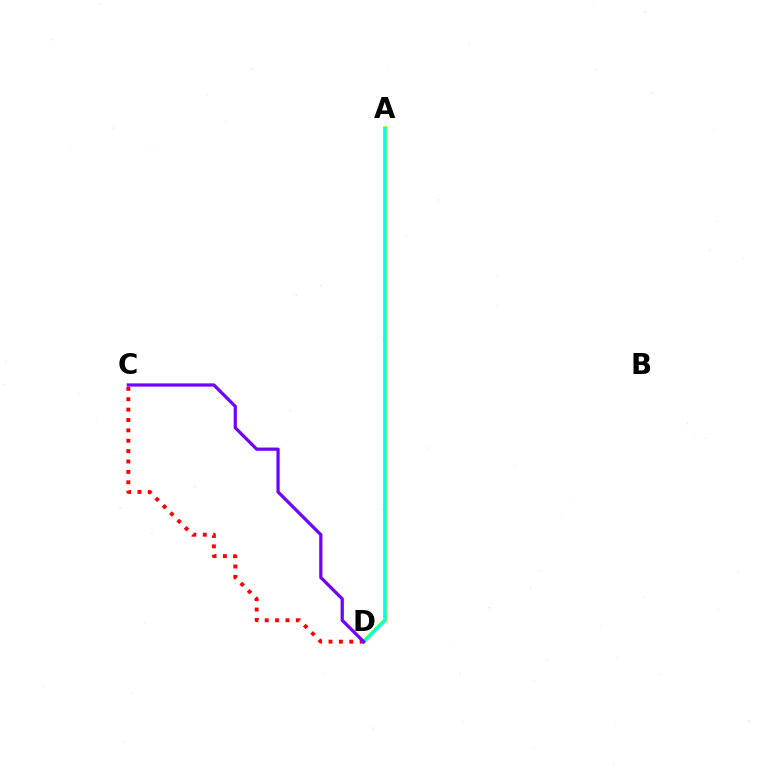{('A', 'D'): [{'color': '#84ff00', 'line_style': 'solid', 'thickness': 2.89}, {'color': '#00fff6', 'line_style': 'solid', 'thickness': 2.06}], ('C', 'D'): [{'color': '#ff0000', 'line_style': 'dotted', 'thickness': 2.82}, {'color': '#7200ff', 'line_style': 'solid', 'thickness': 2.33}]}